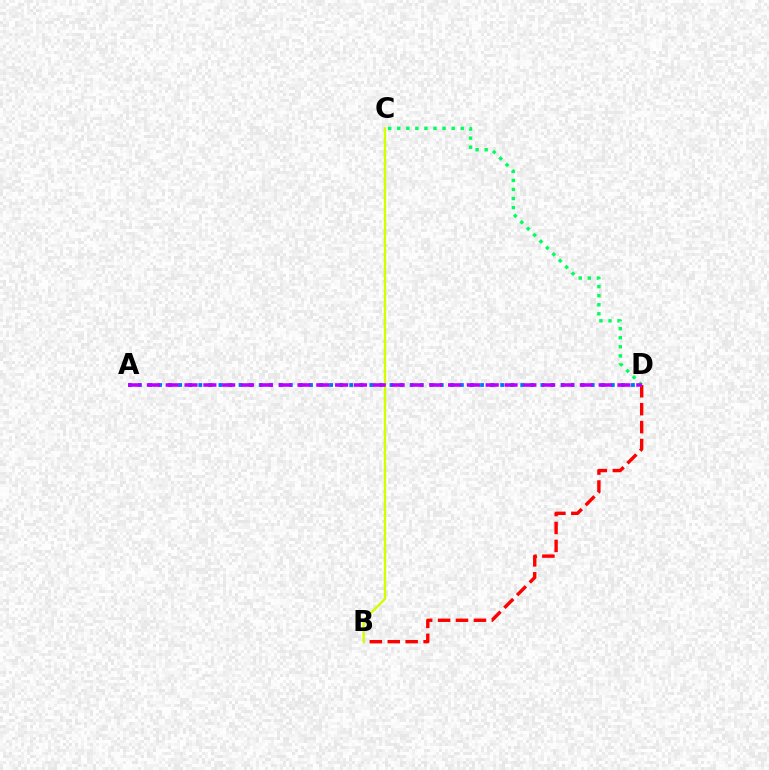{('B', 'D'): [{'color': '#ff0000', 'line_style': 'dashed', 'thickness': 2.44}], ('A', 'D'): [{'color': '#0074ff', 'line_style': 'dotted', 'thickness': 2.73}, {'color': '#b900ff', 'line_style': 'dashed', 'thickness': 2.56}], ('B', 'C'): [{'color': '#d1ff00', 'line_style': 'solid', 'thickness': 1.72}], ('C', 'D'): [{'color': '#00ff5c', 'line_style': 'dotted', 'thickness': 2.46}]}